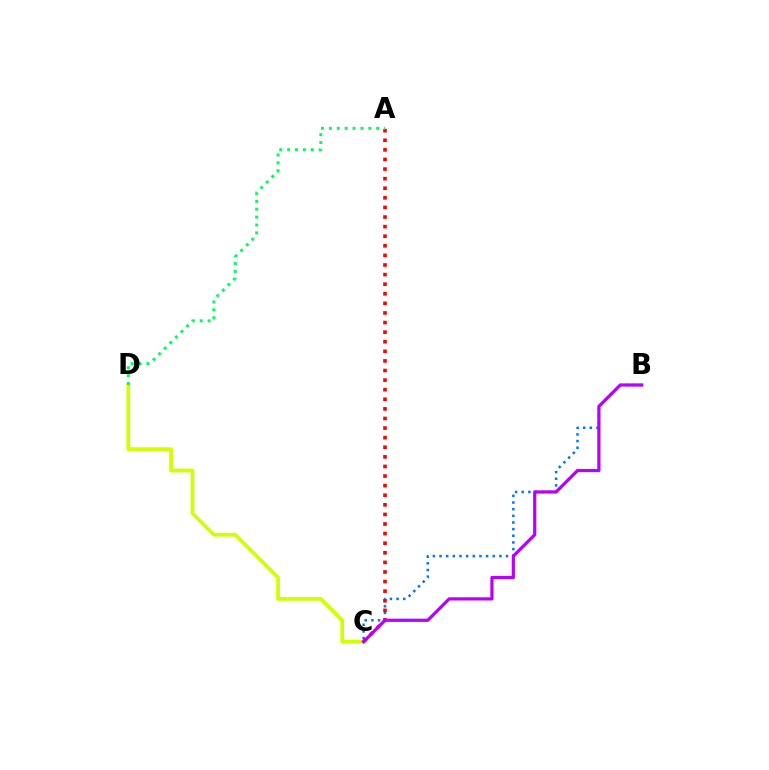{('B', 'C'): [{'color': '#0074ff', 'line_style': 'dotted', 'thickness': 1.81}, {'color': '#b900ff', 'line_style': 'solid', 'thickness': 2.31}], ('C', 'D'): [{'color': '#d1ff00', 'line_style': 'solid', 'thickness': 2.7}], ('A', 'C'): [{'color': '#ff0000', 'line_style': 'dotted', 'thickness': 2.61}], ('A', 'D'): [{'color': '#00ff5c', 'line_style': 'dotted', 'thickness': 2.14}]}